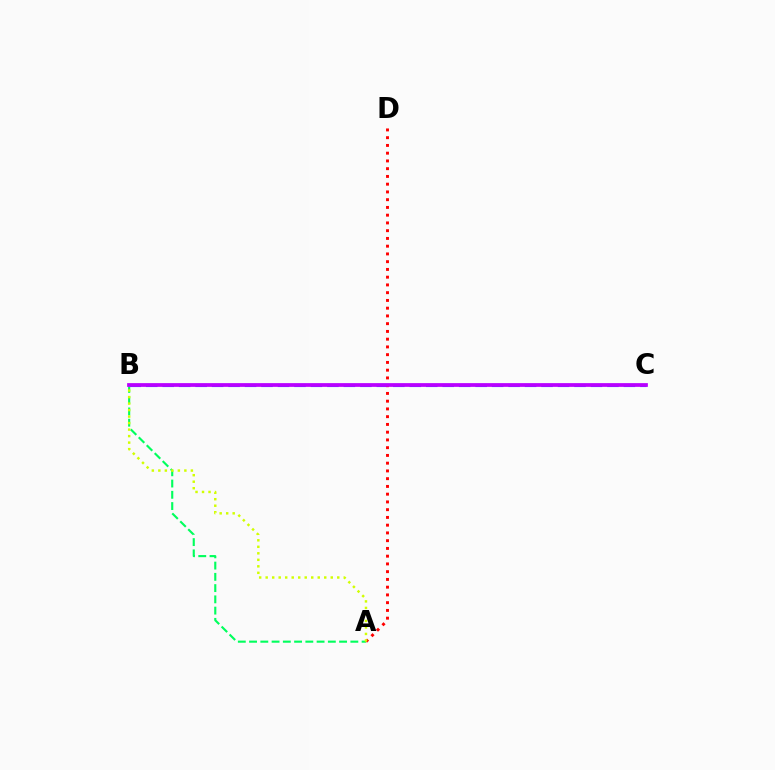{('B', 'C'): [{'color': '#0074ff', 'line_style': 'dashed', 'thickness': 2.24}, {'color': '#b900ff', 'line_style': 'solid', 'thickness': 2.7}], ('A', 'B'): [{'color': '#00ff5c', 'line_style': 'dashed', 'thickness': 1.53}, {'color': '#d1ff00', 'line_style': 'dotted', 'thickness': 1.77}], ('A', 'D'): [{'color': '#ff0000', 'line_style': 'dotted', 'thickness': 2.11}]}